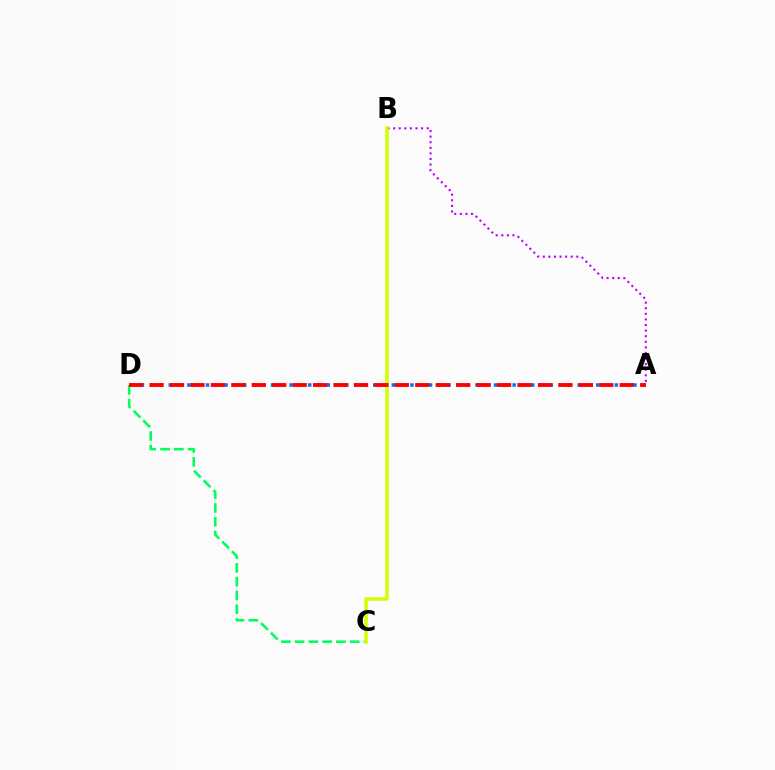{('C', 'D'): [{'color': '#00ff5c', 'line_style': 'dashed', 'thickness': 1.87}], ('A', 'D'): [{'color': '#0074ff', 'line_style': 'dotted', 'thickness': 2.52}, {'color': '#ff0000', 'line_style': 'dashed', 'thickness': 2.78}], ('A', 'B'): [{'color': '#b900ff', 'line_style': 'dotted', 'thickness': 1.52}], ('B', 'C'): [{'color': '#d1ff00', 'line_style': 'solid', 'thickness': 2.54}]}